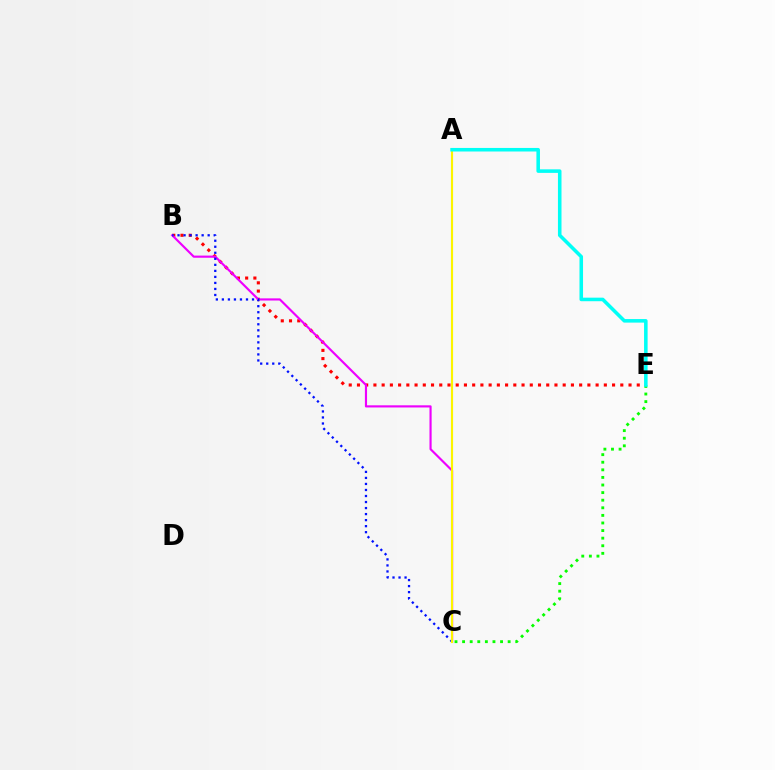{('B', 'E'): [{'color': '#ff0000', 'line_style': 'dotted', 'thickness': 2.24}], ('C', 'E'): [{'color': '#08ff00', 'line_style': 'dotted', 'thickness': 2.06}], ('B', 'C'): [{'color': '#ee00ff', 'line_style': 'solid', 'thickness': 1.55}, {'color': '#0010ff', 'line_style': 'dotted', 'thickness': 1.64}], ('A', 'C'): [{'color': '#fcf500', 'line_style': 'solid', 'thickness': 1.54}], ('A', 'E'): [{'color': '#00fff6', 'line_style': 'solid', 'thickness': 2.56}]}